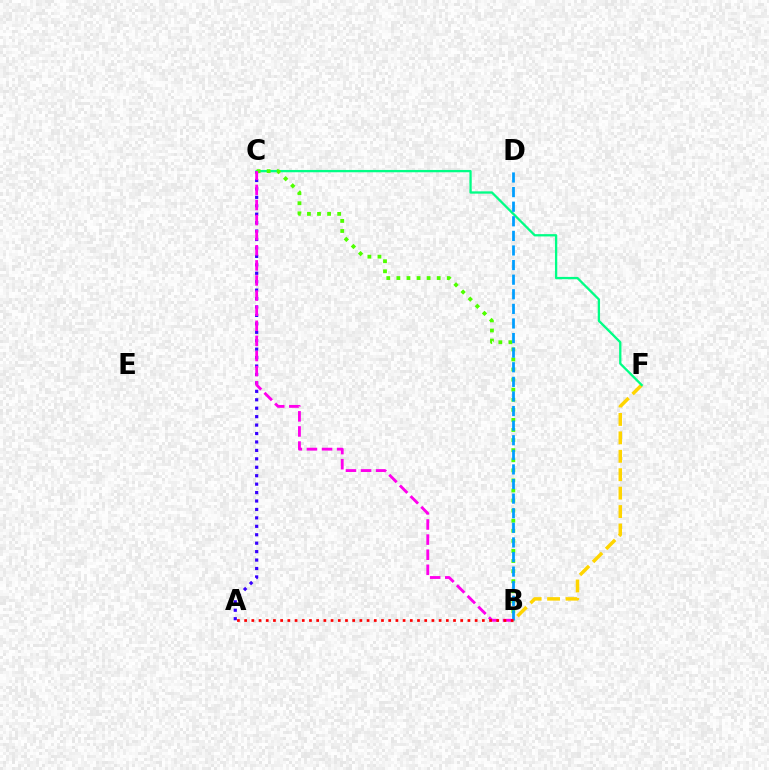{('A', 'C'): [{'color': '#3700ff', 'line_style': 'dotted', 'thickness': 2.29}], ('B', 'F'): [{'color': '#ffd500', 'line_style': 'dashed', 'thickness': 2.5}], ('C', 'F'): [{'color': '#00ff86', 'line_style': 'solid', 'thickness': 1.65}], ('B', 'C'): [{'color': '#4fff00', 'line_style': 'dotted', 'thickness': 2.74}, {'color': '#ff00ed', 'line_style': 'dashed', 'thickness': 2.05}], ('B', 'D'): [{'color': '#009eff', 'line_style': 'dashed', 'thickness': 1.98}], ('A', 'B'): [{'color': '#ff0000', 'line_style': 'dotted', 'thickness': 1.96}]}